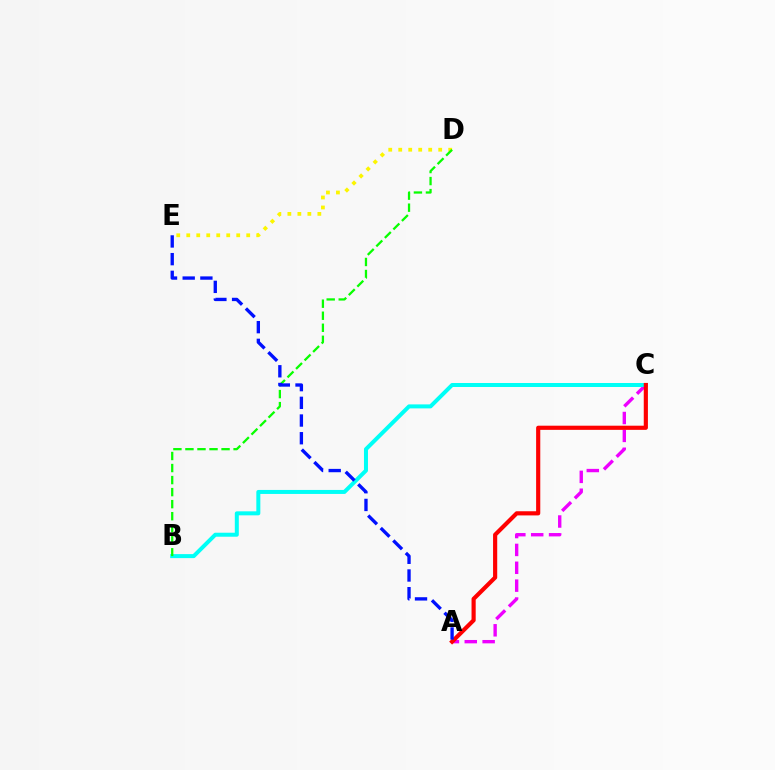{('A', 'C'): [{'color': '#ee00ff', 'line_style': 'dashed', 'thickness': 2.43}, {'color': '#ff0000', 'line_style': 'solid', 'thickness': 2.99}], ('B', 'C'): [{'color': '#00fff6', 'line_style': 'solid', 'thickness': 2.88}], ('D', 'E'): [{'color': '#fcf500', 'line_style': 'dotted', 'thickness': 2.72}], ('B', 'D'): [{'color': '#08ff00', 'line_style': 'dashed', 'thickness': 1.63}], ('A', 'E'): [{'color': '#0010ff', 'line_style': 'dashed', 'thickness': 2.4}]}